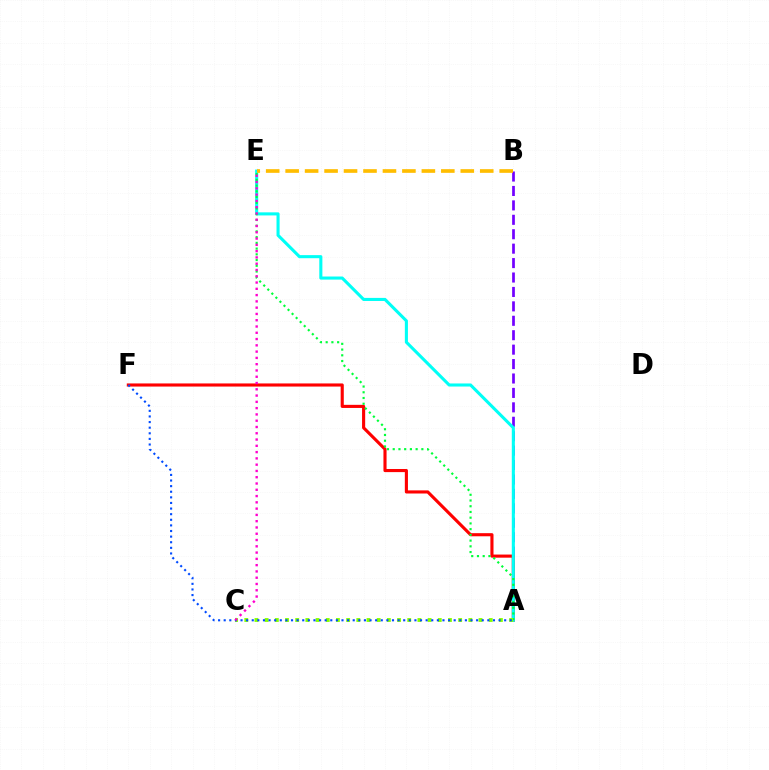{('A', 'B'): [{'color': '#7200ff', 'line_style': 'dashed', 'thickness': 1.96}], ('A', 'F'): [{'color': '#ff0000', 'line_style': 'solid', 'thickness': 2.24}, {'color': '#004bff', 'line_style': 'dotted', 'thickness': 1.52}], ('A', 'E'): [{'color': '#00fff6', 'line_style': 'solid', 'thickness': 2.22}, {'color': '#00ff39', 'line_style': 'dotted', 'thickness': 1.56}], ('A', 'C'): [{'color': '#84ff00', 'line_style': 'dotted', 'thickness': 2.77}], ('B', 'E'): [{'color': '#ffbd00', 'line_style': 'dashed', 'thickness': 2.64}], ('C', 'E'): [{'color': '#ff00cf', 'line_style': 'dotted', 'thickness': 1.71}]}